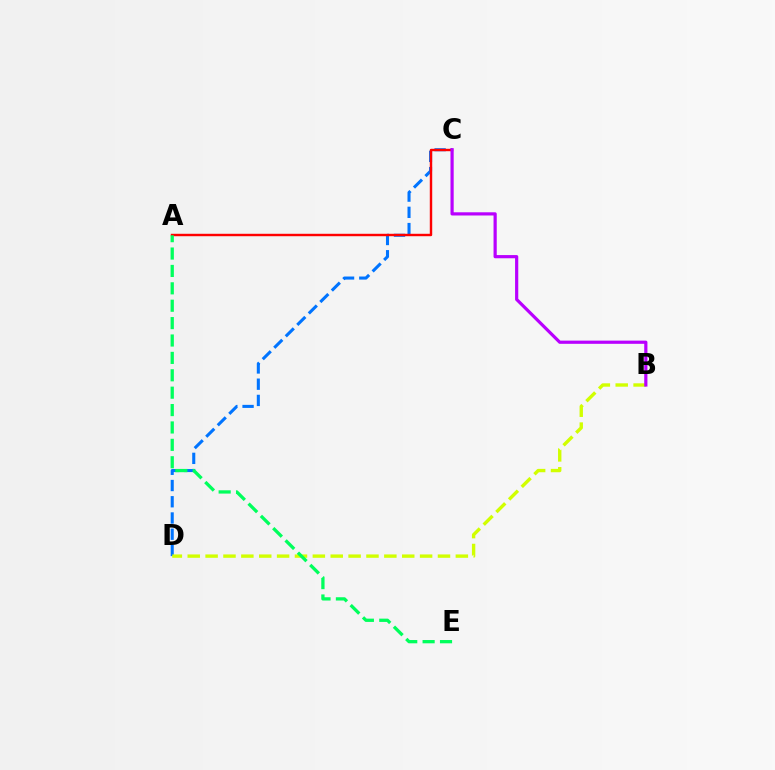{('C', 'D'): [{'color': '#0074ff', 'line_style': 'dashed', 'thickness': 2.2}], ('A', 'C'): [{'color': '#ff0000', 'line_style': 'solid', 'thickness': 1.75}], ('B', 'D'): [{'color': '#d1ff00', 'line_style': 'dashed', 'thickness': 2.43}], ('B', 'C'): [{'color': '#b900ff', 'line_style': 'solid', 'thickness': 2.3}], ('A', 'E'): [{'color': '#00ff5c', 'line_style': 'dashed', 'thickness': 2.36}]}